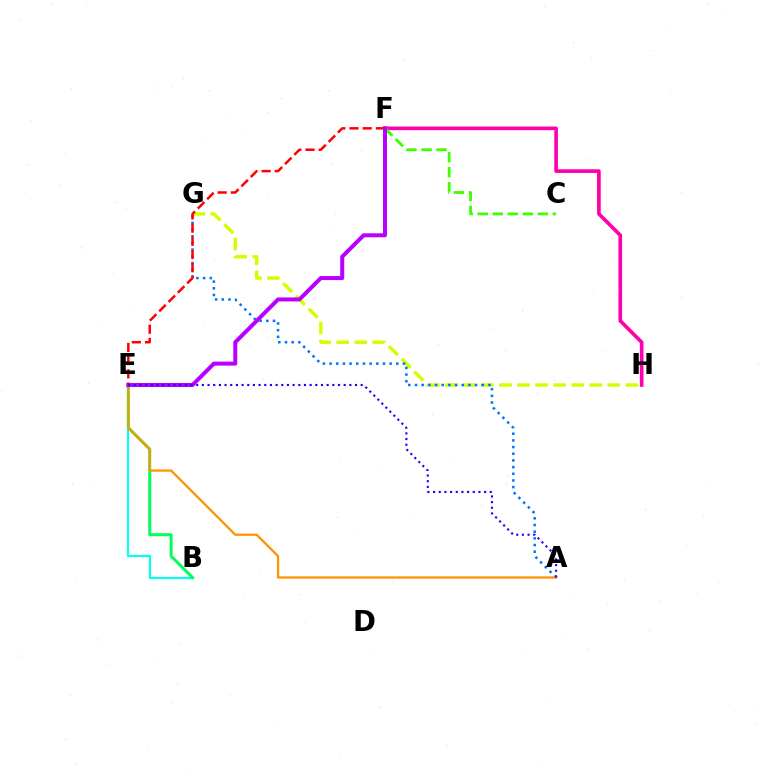{('G', 'H'): [{'color': '#d1ff00', 'line_style': 'dashed', 'thickness': 2.45}], ('F', 'H'): [{'color': '#ff00ac', 'line_style': 'solid', 'thickness': 2.63}], ('C', 'F'): [{'color': '#3dff00', 'line_style': 'dashed', 'thickness': 2.04}], ('A', 'G'): [{'color': '#0074ff', 'line_style': 'dotted', 'thickness': 1.81}], ('E', 'F'): [{'color': '#ff0000', 'line_style': 'dashed', 'thickness': 1.79}, {'color': '#b900ff', 'line_style': 'solid', 'thickness': 2.89}], ('B', 'E'): [{'color': '#00fff6', 'line_style': 'solid', 'thickness': 1.53}, {'color': '#00ff5c', 'line_style': 'solid', 'thickness': 2.16}], ('A', 'E'): [{'color': '#ff9400', 'line_style': 'solid', 'thickness': 1.65}, {'color': '#2500ff', 'line_style': 'dotted', 'thickness': 1.54}]}